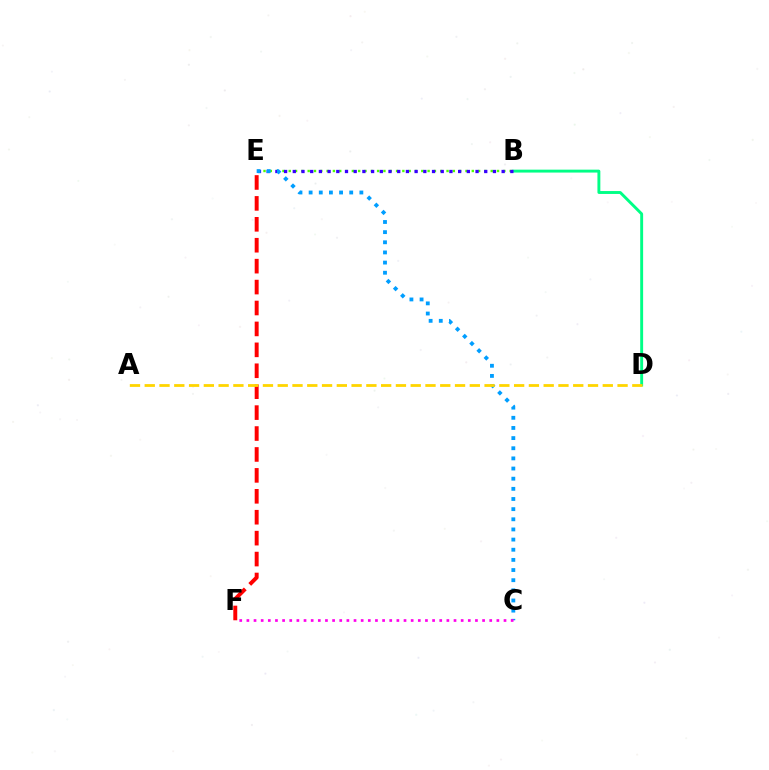{('B', 'E'): [{'color': '#4fff00', 'line_style': 'dotted', 'thickness': 1.71}, {'color': '#3700ff', 'line_style': 'dotted', 'thickness': 2.36}], ('B', 'D'): [{'color': '#00ff86', 'line_style': 'solid', 'thickness': 2.09}], ('C', 'E'): [{'color': '#009eff', 'line_style': 'dotted', 'thickness': 2.76}], ('E', 'F'): [{'color': '#ff0000', 'line_style': 'dashed', 'thickness': 2.84}], ('C', 'F'): [{'color': '#ff00ed', 'line_style': 'dotted', 'thickness': 1.94}], ('A', 'D'): [{'color': '#ffd500', 'line_style': 'dashed', 'thickness': 2.01}]}